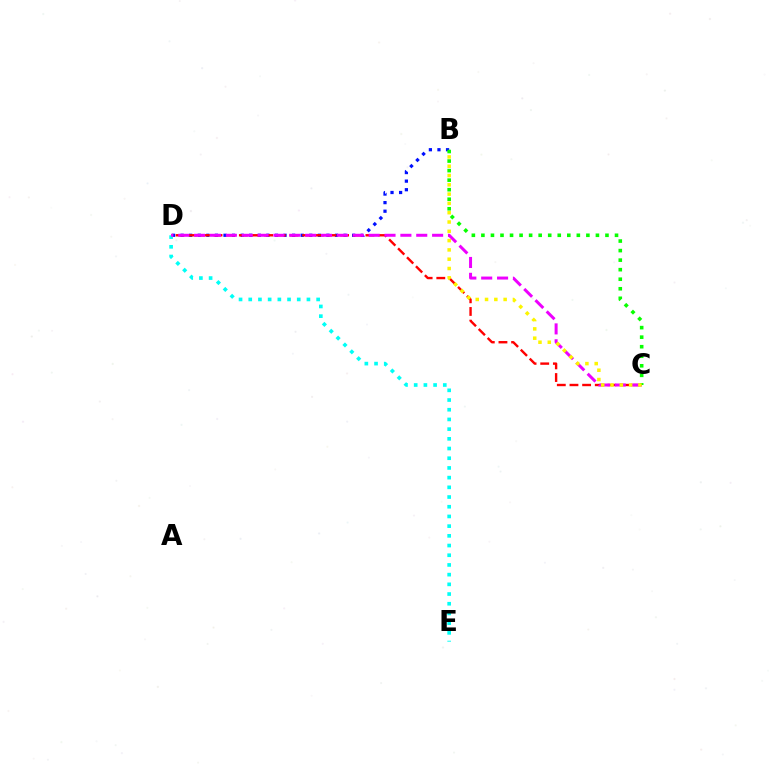{('B', 'D'): [{'color': '#0010ff', 'line_style': 'dotted', 'thickness': 2.33}], ('C', 'D'): [{'color': '#ff0000', 'line_style': 'dashed', 'thickness': 1.72}, {'color': '#ee00ff', 'line_style': 'dashed', 'thickness': 2.16}], ('D', 'E'): [{'color': '#00fff6', 'line_style': 'dotted', 'thickness': 2.64}], ('B', 'C'): [{'color': '#08ff00', 'line_style': 'dotted', 'thickness': 2.59}, {'color': '#fcf500', 'line_style': 'dotted', 'thickness': 2.53}]}